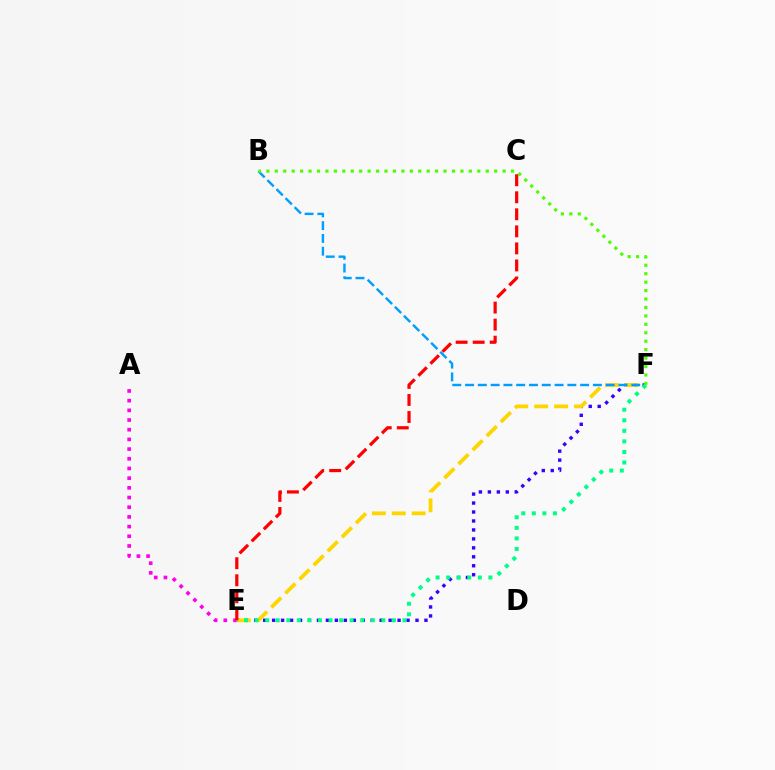{('E', 'F'): [{'color': '#3700ff', 'line_style': 'dotted', 'thickness': 2.43}, {'color': '#ffd500', 'line_style': 'dashed', 'thickness': 2.7}, {'color': '#00ff86', 'line_style': 'dotted', 'thickness': 2.87}], ('A', 'E'): [{'color': '#ff00ed', 'line_style': 'dotted', 'thickness': 2.63}], ('B', 'F'): [{'color': '#009eff', 'line_style': 'dashed', 'thickness': 1.74}, {'color': '#4fff00', 'line_style': 'dotted', 'thickness': 2.29}], ('C', 'E'): [{'color': '#ff0000', 'line_style': 'dashed', 'thickness': 2.31}]}